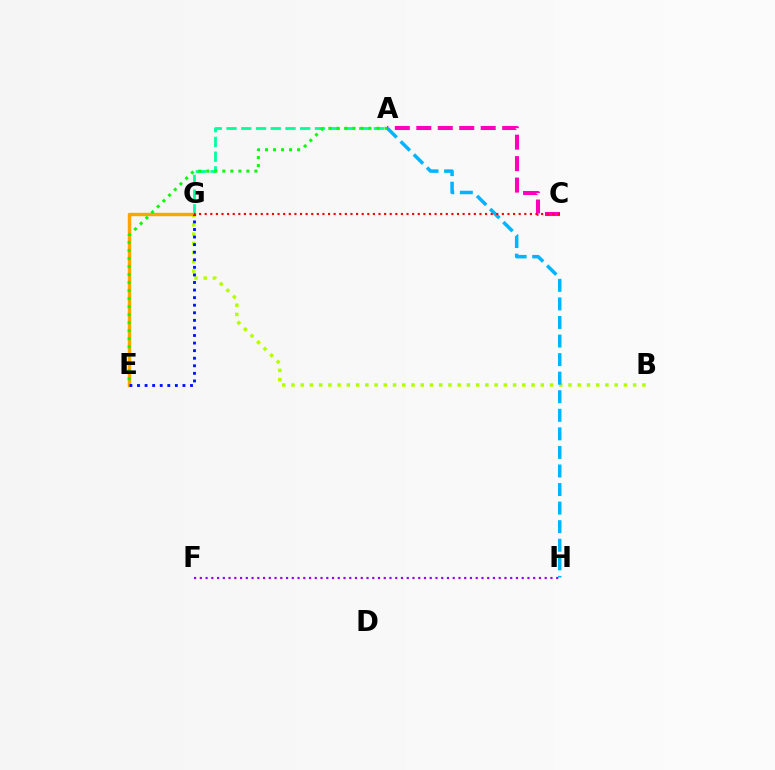{('F', 'H'): [{'color': '#9b00ff', 'line_style': 'dotted', 'thickness': 1.56}], ('A', 'G'): [{'color': '#00ff9d', 'line_style': 'dashed', 'thickness': 2.0}], ('A', 'C'): [{'color': '#ff00bd', 'line_style': 'dashed', 'thickness': 2.92}], ('B', 'G'): [{'color': '#b3ff00', 'line_style': 'dotted', 'thickness': 2.51}], ('E', 'G'): [{'color': '#ffa500', 'line_style': 'solid', 'thickness': 2.48}, {'color': '#0010ff', 'line_style': 'dotted', 'thickness': 2.06}], ('A', 'E'): [{'color': '#08ff00', 'line_style': 'dotted', 'thickness': 2.18}], ('A', 'H'): [{'color': '#00b5ff', 'line_style': 'dashed', 'thickness': 2.52}], ('C', 'G'): [{'color': '#ff0000', 'line_style': 'dotted', 'thickness': 1.52}]}